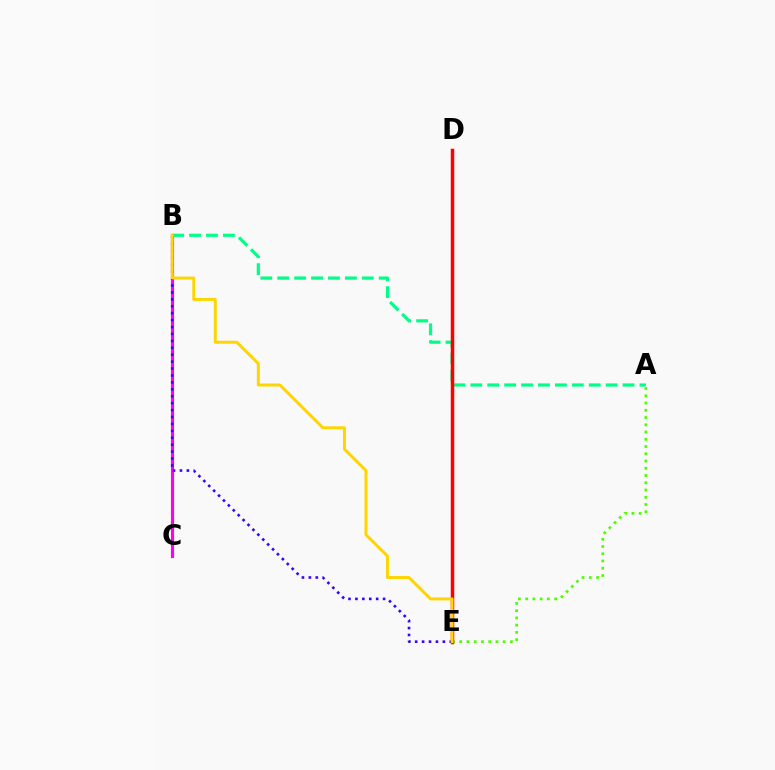{('A', 'E'): [{'color': '#4fff00', 'line_style': 'dotted', 'thickness': 1.97}], ('B', 'C'): [{'color': '#ff00ed', 'line_style': 'solid', 'thickness': 2.26}], ('D', 'E'): [{'color': '#009eff', 'line_style': 'dotted', 'thickness': 1.81}, {'color': '#ff0000', 'line_style': 'solid', 'thickness': 2.52}], ('A', 'B'): [{'color': '#00ff86', 'line_style': 'dashed', 'thickness': 2.3}], ('B', 'E'): [{'color': '#3700ff', 'line_style': 'dotted', 'thickness': 1.88}, {'color': '#ffd500', 'line_style': 'solid', 'thickness': 2.13}]}